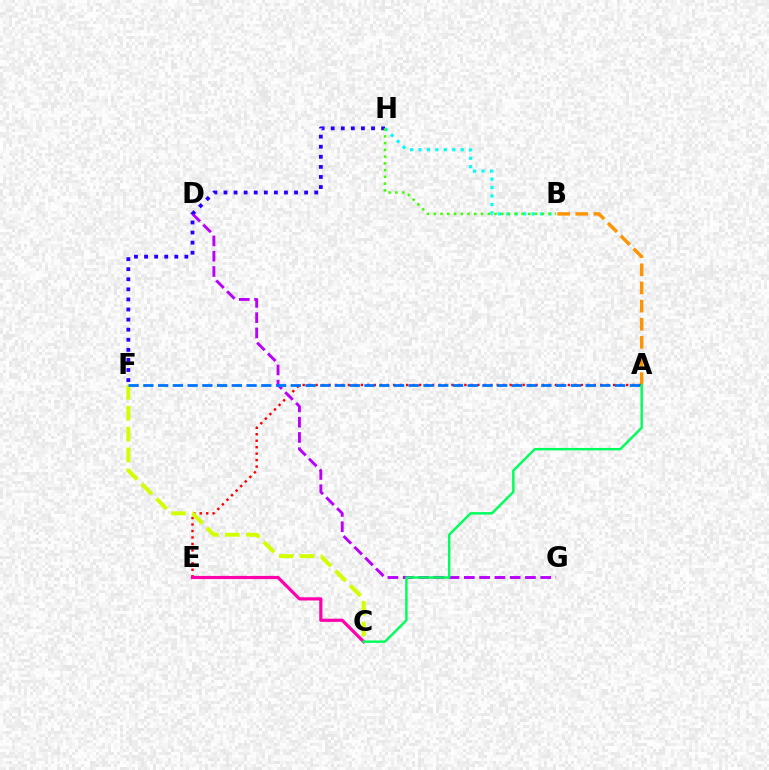{('A', 'B'): [{'color': '#ff9400', 'line_style': 'dashed', 'thickness': 2.47}], ('A', 'E'): [{'color': '#ff0000', 'line_style': 'dotted', 'thickness': 1.76}], ('C', 'F'): [{'color': '#d1ff00', 'line_style': 'dashed', 'thickness': 2.84}], ('C', 'E'): [{'color': '#ff00ac', 'line_style': 'solid', 'thickness': 2.29}], ('D', 'G'): [{'color': '#b900ff', 'line_style': 'dashed', 'thickness': 2.08}], ('A', 'C'): [{'color': '#00ff5c', 'line_style': 'solid', 'thickness': 1.76}], ('F', 'H'): [{'color': '#2500ff', 'line_style': 'dotted', 'thickness': 2.74}], ('A', 'F'): [{'color': '#0074ff', 'line_style': 'dashed', 'thickness': 2.0}], ('B', 'H'): [{'color': '#00fff6', 'line_style': 'dotted', 'thickness': 2.3}, {'color': '#3dff00', 'line_style': 'dotted', 'thickness': 1.83}]}